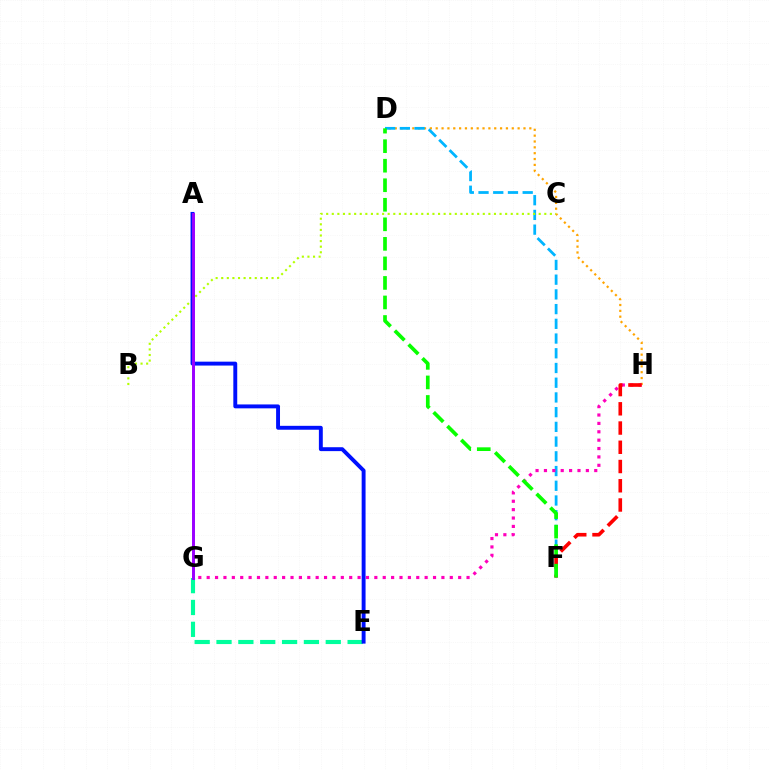{('D', 'H'): [{'color': '#ffa500', 'line_style': 'dotted', 'thickness': 1.59}], ('D', 'F'): [{'color': '#00b5ff', 'line_style': 'dashed', 'thickness': 2.0}, {'color': '#08ff00', 'line_style': 'dashed', 'thickness': 2.65}], ('E', 'G'): [{'color': '#00ff9d', 'line_style': 'dashed', 'thickness': 2.97}], ('G', 'H'): [{'color': '#ff00bd', 'line_style': 'dotted', 'thickness': 2.28}], ('F', 'H'): [{'color': '#ff0000', 'line_style': 'dashed', 'thickness': 2.61}], ('B', 'C'): [{'color': '#b3ff00', 'line_style': 'dotted', 'thickness': 1.52}], ('A', 'E'): [{'color': '#0010ff', 'line_style': 'solid', 'thickness': 2.81}], ('A', 'G'): [{'color': '#9b00ff', 'line_style': 'solid', 'thickness': 2.13}]}